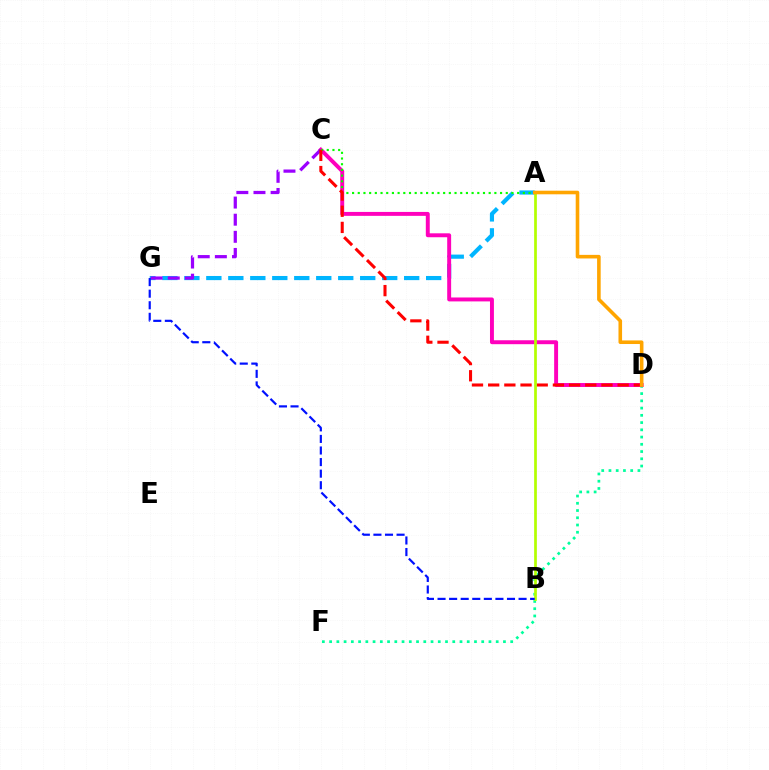{('D', 'F'): [{'color': '#00ff9d', 'line_style': 'dotted', 'thickness': 1.97}], ('A', 'G'): [{'color': '#00b5ff', 'line_style': 'dashed', 'thickness': 2.99}], ('C', 'D'): [{'color': '#ff00bd', 'line_style': 'solid', 'thickness': 2.83}, {'color': '#ff0000', 'line_style': 'dashed', 'thickness': 2.2}], ('A', 'C'): [{'color': '#08ff00', 'line_style': 'dotted', 'thickness': 1.55}], ('C', 'G'): [{'color': '#9b00ff', 'line_style': 'dashed', 'thickness': 2.33}], ('A', 'B'): [{'color': '#b3ff00', 'line_style': 'solid', 'thickness': 1.95}], ('A', 'D'): [{'color': '#ffa500', 'line_style': 'solid', 'thickness': 2.59}], ('B', 'G'): [{'color': '#0010ff', 'line_style': 'dashed', 'thickness': 1.57}]}